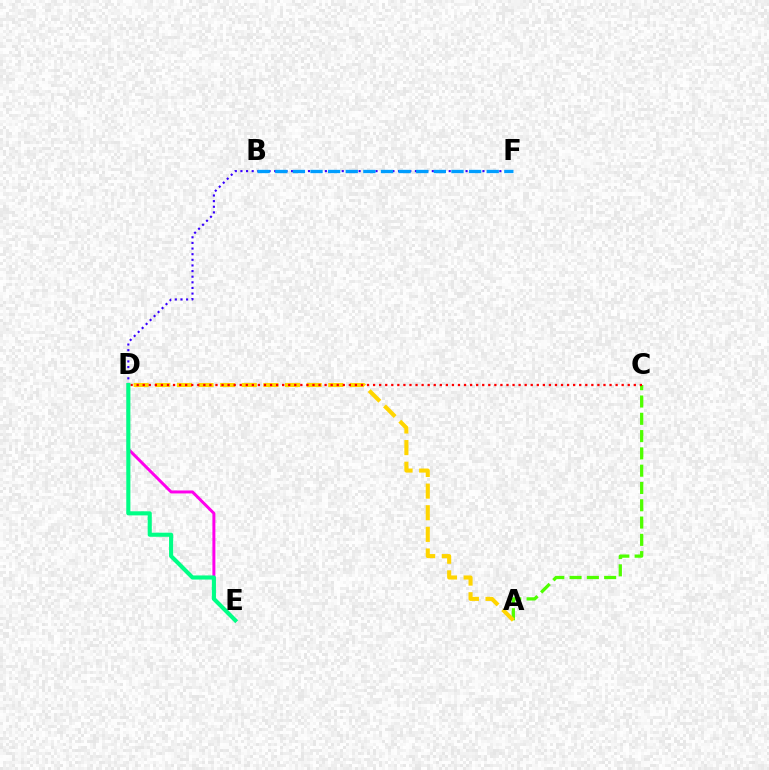{('D', 'F'): [{'color': '#3700ff', 'line_style': 'dotted', 'thickness': 1.53}], ('A', 'C'): [{'color': '#4fff00', 'line_style': 'dashed', 'thickness': 2.35}], ('A', 'D'): [{'color': '#ffd500', 'line_style': 'dashed', 'thickness': 2.94}], ('B', 'F'): [{'color': '#009eff', 'line_style': 'dashed', 'thickness': 2.39}], ('D', 'E'): [{'color': '#ff00ed', 'line_style': 'solid', 'thickness': 2.15}, {'color': '#00ff86', 'line_style': 'solid', 'thickness': 2.96}], ('C', 'D'): [{'color': '#ff0000', 'line_style': 'dotted', 'thickness': 1.65}]}